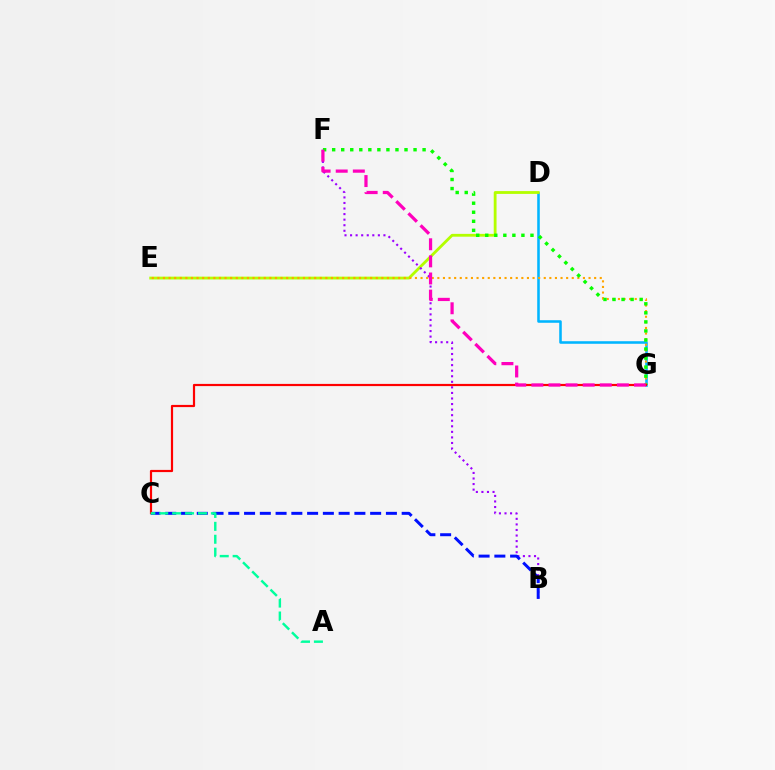{('D', 'G'): [{'color': '#00b5ff', 'line_style': 'solid', 'thickness': 1.85}], ('D', 'E'): [{'color': '#b3ff00', 'line_style': 'solid', 'thickness': 2.03}], ('E', 'G'): [{'color': '#ffa500', 'line_style': 'dotted', 'thickness': 1.52}], ('B', 'F'): [{'color': '#9b00ff', 'line_style': 'dotted', 'thickness': 1.51}], ('F', 'G'): [{'color': '#08ff00', 'line_style': 'dotted', 'thickness': 2.46}, {'color': '#ff00bd', 'line_style': 'dashed', 'thickness': 2.32}], ('B', 'C'): [{'color': '#0010ff', 'line_style': 'dashed', 'thickness': 2.14}], ('C', 'G'): [{'color': '#ff0000', 'line_style': 'solid', 'thickness': 1.58}], ('A', 'C'): [{'color': '#00ff9d', 'line_style': 'dashed', 'thickness': 1.75}]}